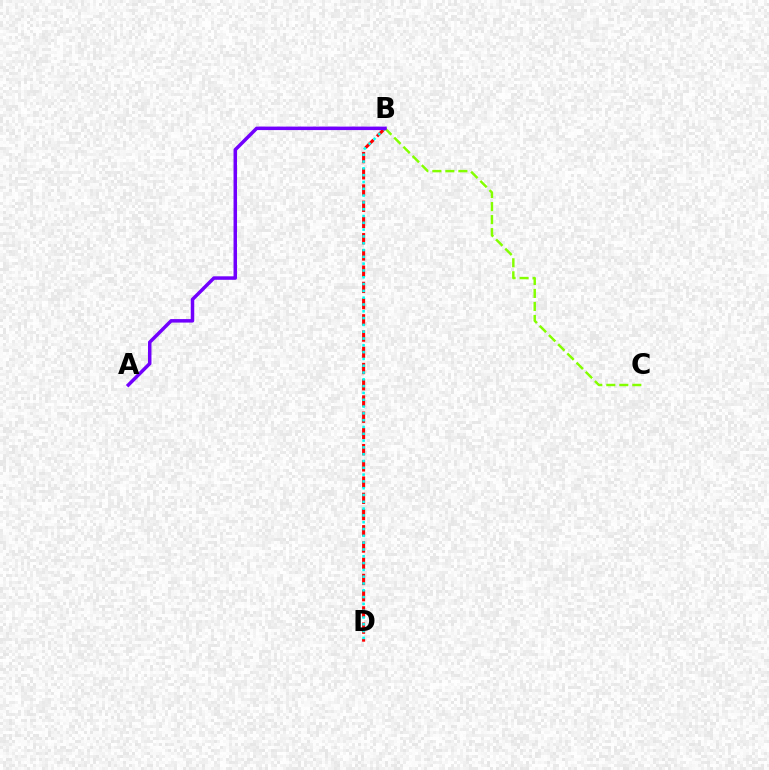{('B', 'D'): [{'color': '#ff0000', 'line_style': 'dashed', 'thickness': 2.2}, {'color': '#00fff6', 'line_style': 'dotted', 'thickness': 1.85}], ('B', 'C'): [{'color': '#84ff00', 'line_style': 'dashed', 'thickness': 1.77}], ('A', 'B'): [{'color': '#7200ff', 'line_style': 'solid', 'thickness': 2.51}]}